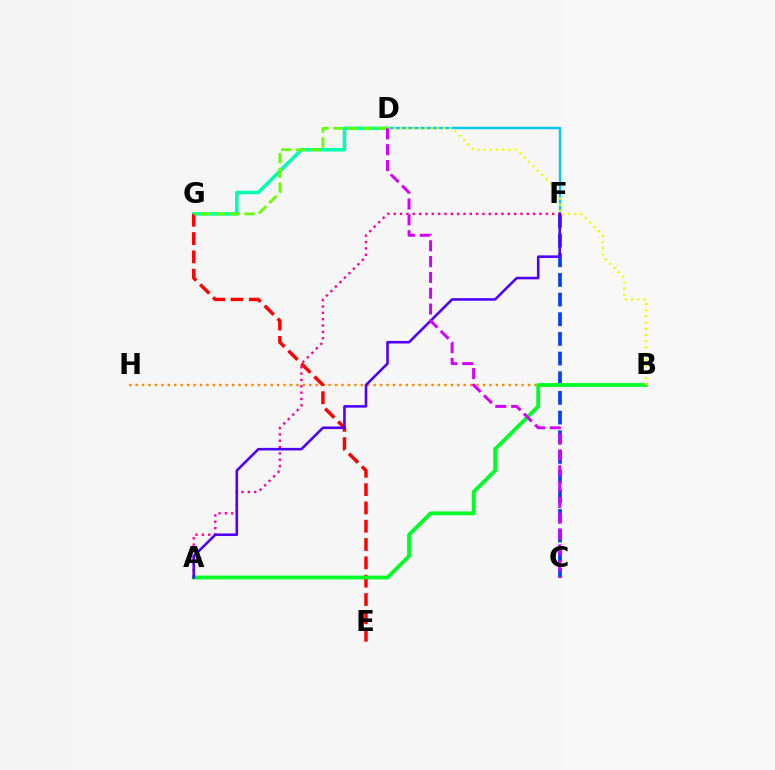{('D', 'G'): [{'color': '#00ffaf', 'line_style': 'solid', 'thickness': 2.55}, {'color': '#66ff00', 'line_style': 'dashed', 'thickness': 2.0}], ('B', 'H'): [{'color': '#ff8800', 'line_style': 'dotted', 'thickness': 1.75}], ('C', 'F'): [{'color': '#003fff', 'line_style': 'dashed', 'thickness': 2.67}], ('A', 'F'): [{'color': '#ff00a0', 'line_style': 'dotted', 'thickness': 1.72}, {'color': '#4f00ff', 'line_style': 'solid', 'thickness': 1.86}], ('E', 'G'): [{'color': '#ff0000', 'line_style': 'dashed', 'thickness': 2.49}], ('D', 'F'): [{'color': '#00c7ff', 'line_style': 'solid', 'thickness': 1.68}], ('A', 'B'): [{'color': '#00ff27', 'line_style': 'solid', 'thickness': 2.74}], ('B', 'D'): [{'color': '#eeff00', 'line_style': 'dotted', 'thickness': 1.68}], ('C', 'D'): [{'color': '#d600ff', 'line_style': 'dashed', 'thickness': 2.15}]}